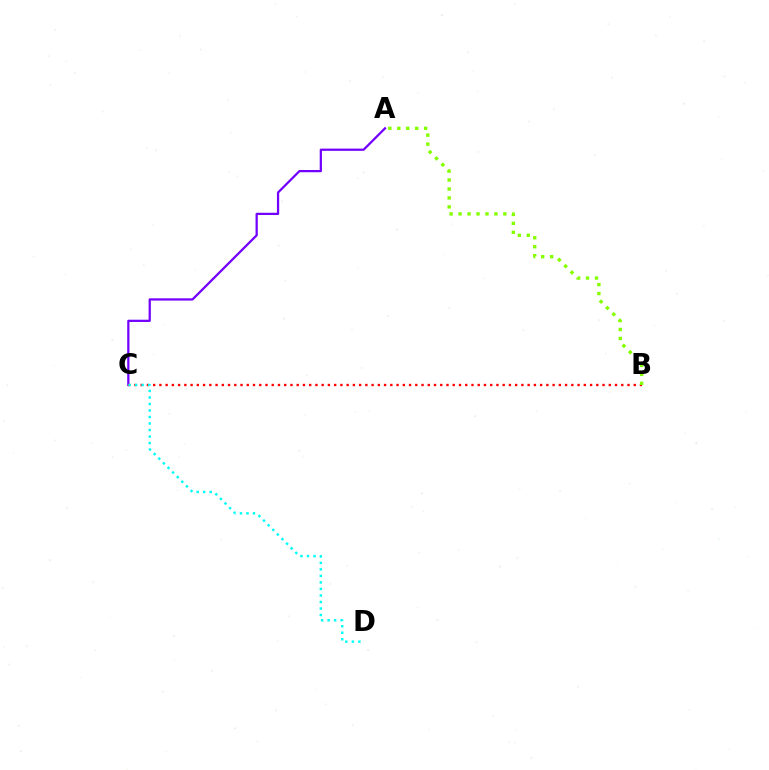{('A', 'C'): [{'color': '#7200ff', 'line_style': 'solid', 'thickness': 1.62}], ('B', 'C'): [{'color': '#ff0000', 'line_style': 'dotted', 'thickness': 1.7}], ('A', 'B'): [{'color': '#84ff00', 'line_style': 'dotted', 'thickness': 2.43}], ('C', 'D'): [{'color': '#00fff6', 'line_style': 'dotted', 'thickness': 1.77}]}